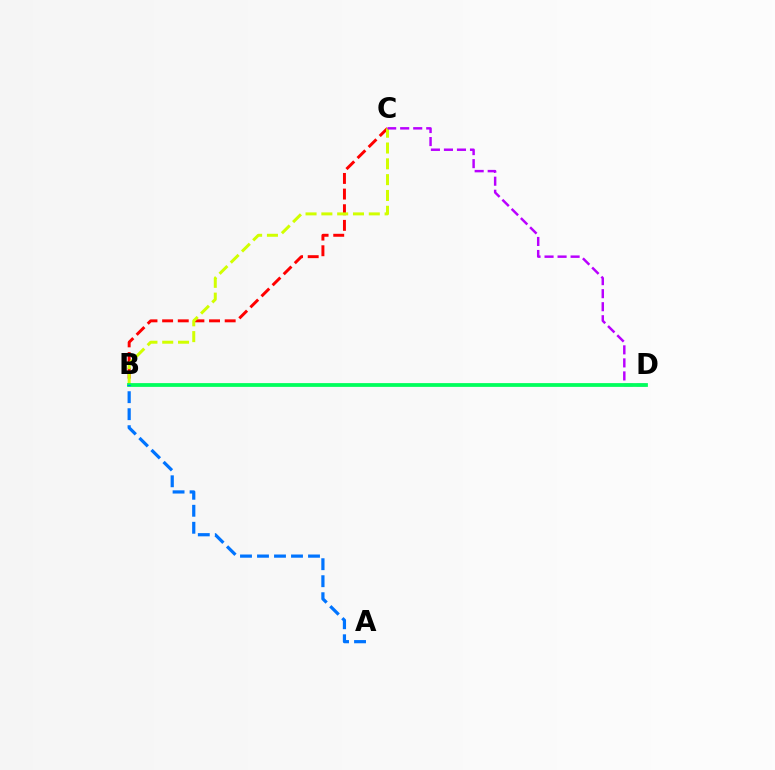{('B', 'C'): [{'color': '#ff0000', 'line_style': 'dashed', 'thickness': 2.12}, {'color': '#d1ff00', 'line_style': 'dashed', 'thickness': 2.15}], ('C', 'D'): [{'color': '#b900ff', 'line_style': 'dashed', 'thickness': 1.77}], ('B', 'D'): [{'color': '#00ff5c', 'line_style': 'solid', 'thickness': 2.72}], ('A', 'B'): [{'color': '#0074ff', 'line_style': 'dashed', 'thickness': 2.31}]}